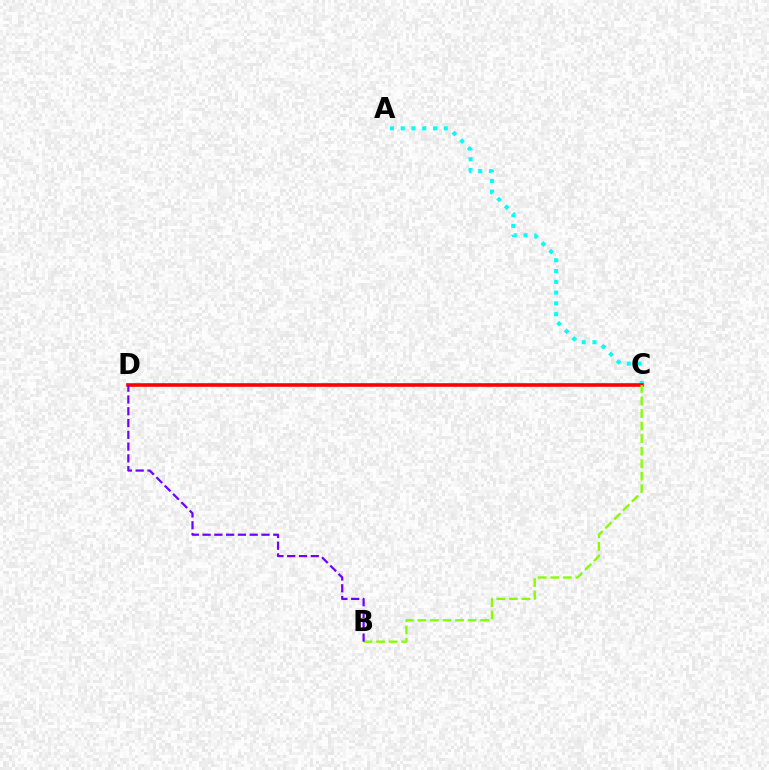{('A', 'C'): [{'color': '#00fff6', 'line_style': 'dotted', 'thickness': 2.93}], ('C', 'D'): [{'color': '#ff0000', 'line_style': 'solid', 'thickness': 2.59}], ('B', 'C'): [{'color': '#84ff00', 'line_style': 'dashed', 'thickness': 1.7}], ('B', 'D'): [{'color': '#7200ff', 'line_style': 'dashed', 'thickness': 1.6}]}